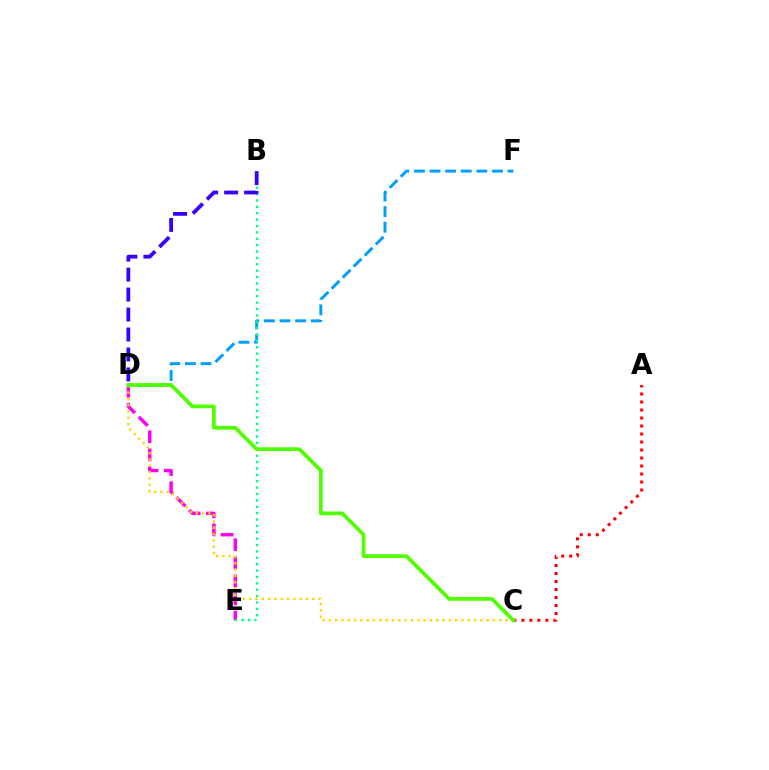{('D', 'E'): [{'color': '#ff00ed', 'line_style': 'dashed', 'thickness': 2.46}], ('A', 'C'): [{'color': '#ff0000', 'line_style': 'dotted', 'thickness': 2.17}], ('D', 'F'): [{'color': '#009eff', 'line_style': 'dashed', 'thickness': 2.12}], ('B', 'E'): [{'color': '#00ff86', 'line_style': 'dotted', 'thickness': 1.73}], ('C', 'D'): [{'color': '#ffd500', 'line_style': 'dotted', 'thickness': 1.72}, {'color': '#4fff00', 'line_style': 'solid', 'thickness': 2.68}], ('B', 'D'): [{'color': '#3700ff', 'line_style': 'dashed', 'thickness': 2.71}]}